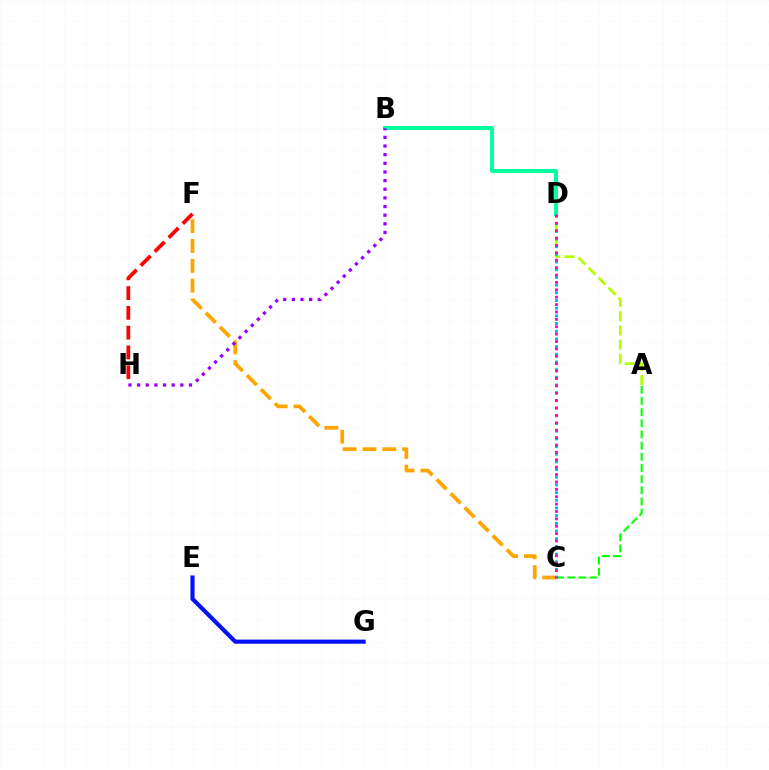{('A', 'C'): [{'color': '#08ff00', 'line_style': 'dashed', 'thickness': 1.52}], ('C', 'F'): [{'color': '#ffa500', 'line_style': 'dashed', 'thickness': 2.7}], ('A', 'D'): [{'color': '#b3ff00', 'line_style': 'dashed', 'thickness': 1.93}], ('E', 'G'): [{'color': '#0010ff', 'line_style': 'solid', 'thickness': 2.97}], ('C', 'D'): [{'color': '#00b5ff', 'line_style': 'dotted', 'thickness': 2.09}, {'color': '#ff00bd', 'line_style': 'dotted', 'thickness': 2.01}], ('F', 'H'): [{'color': '#ff0000', 'line_style': 'dashed', 'thickness': 2.69}], ('B', 'D'): [{'color': '#00ff9d', 'line_style': 'solid', 'thickness': 2.85}], ('B', 'H'): [{'color': '#9b00ff', 'line_style': 'dotted', 'thickness': 2.35}]}